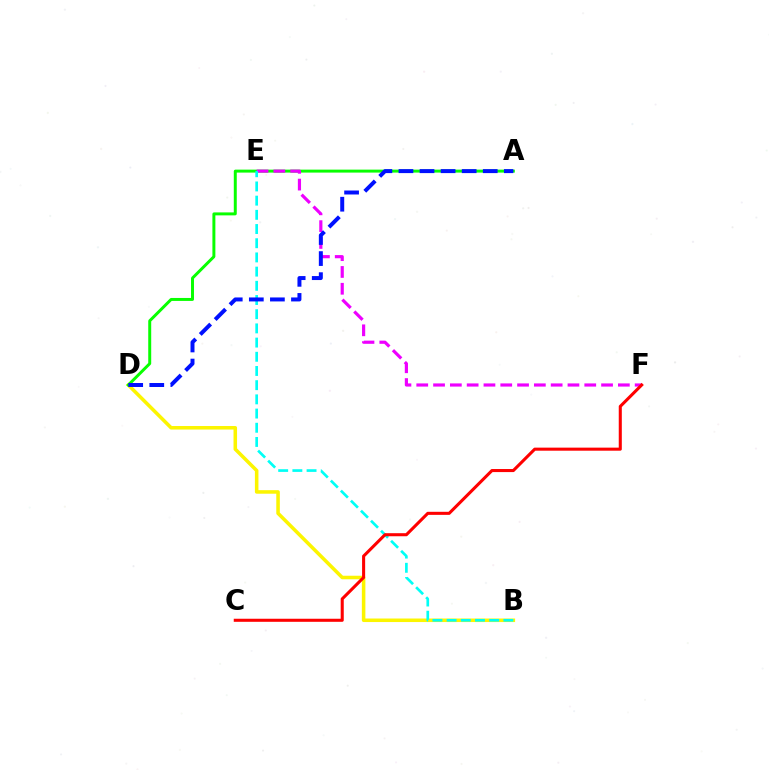{('B', 'D'): [{'color': '#fcf500', 'line_style': 'solid', 'thickness': 2.55}], ('A', 'D'): [{'color': '#08ff00', 'line_style': 'solid', 'thickness': 2.14}, {'color': '#0010ff', 'line_style': 'dashed', 'thickness': 2.86}], ('E', 'F'): [{'color': '#ee00ff', 'line_style': 'dashed', 'thickness': 2.28}], ('B', 'E'): [{'color': '#00fff6', 'line_style': 'dashed', 'thickness': 1.93}], ('C', 'F'): [{'color': '#ff0000', 'line_style': 'solid', 'thickness': 2.21}]}